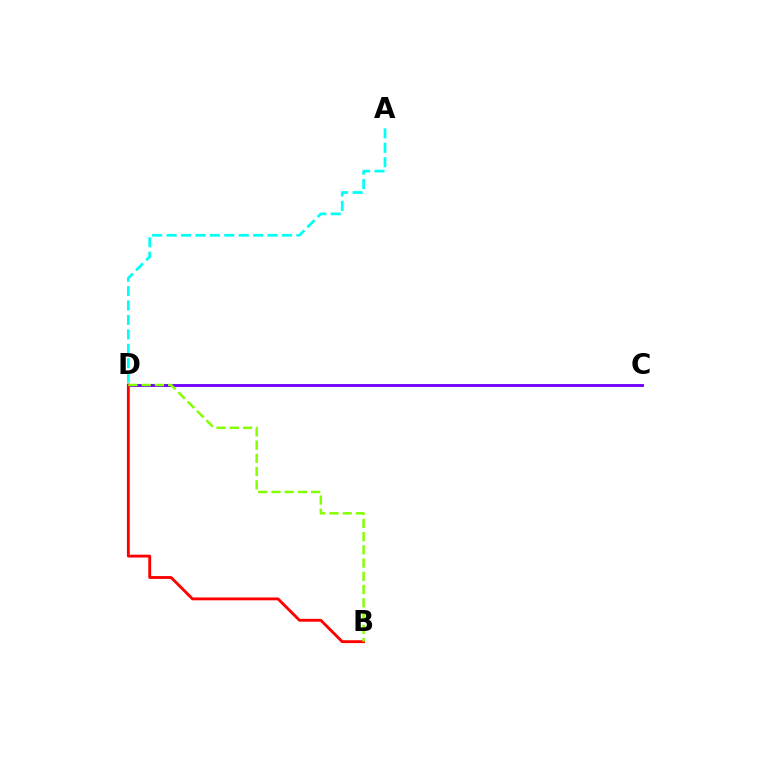{('C', 'D'): [{'color': '#7200ff', 'line_style': 'solid', 'thickness': 2.08}], ('B', 'D'): [{'color': '#ff0000', 'line_style': 'solid', 'thickness': 2.06}, {'color': '#84ff00', 'line_style': 'dashed', 'thickness': 1.8}], ('A', 'D'): [{'color': '#00fff6', 'line_style': 'dashed', 'thickness': 1.96}]}